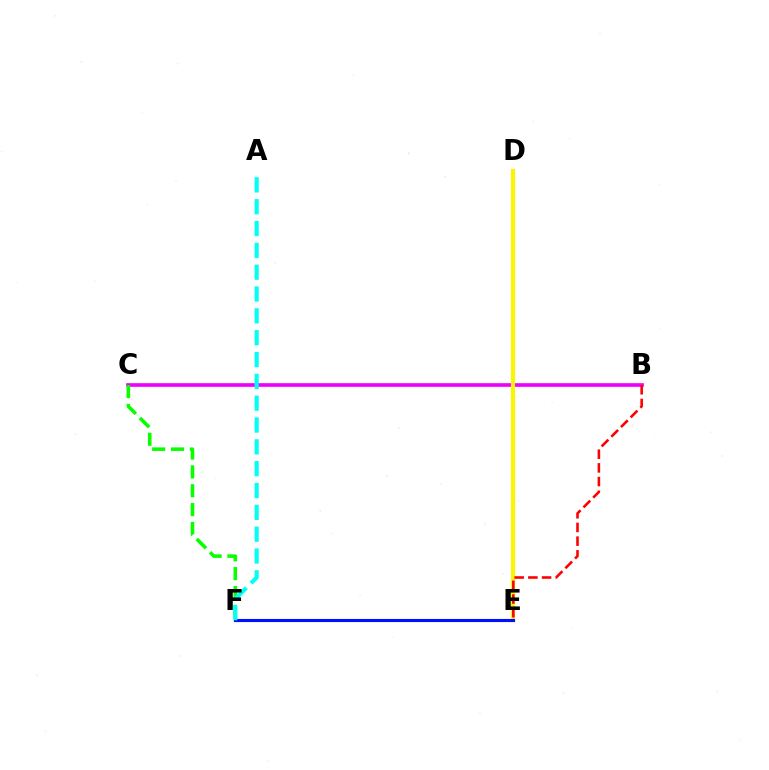{('B', 'C'): [{'color': '#ee00ff', 'line_style': 'solid', 'thickness': 2.64}], ('D', 'E'): [{'color': '#fcf500', 'line_style': 'solid', 'thickness': 2.96}], ('C', 'F'): [{'color': '#08ff00', 'line_style': 'dashed', 'thickness': 2.56}], ('E', 'F'): [{'color': '#0010ff', 'line_style': 'solid', 'thickness': 2.25}], ('A', 'F'): [{'color': '#00fff6', 'line_style': 'dashed', 'thickness': 2.97}], ('B', 'E'): [{'color': '#ff0000', 'line_style': 'dashed', 'thickness': 1.86}]}